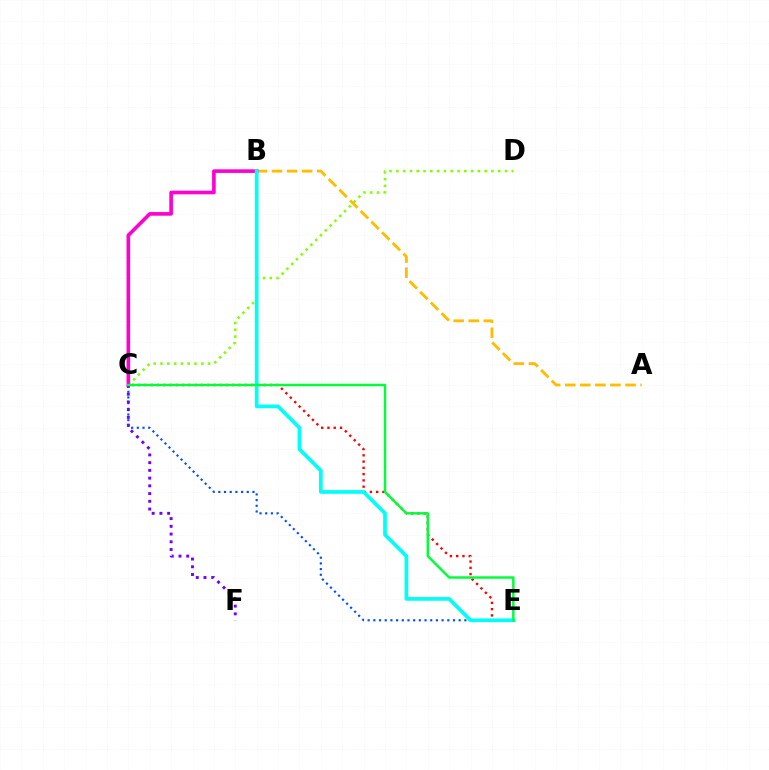{('C', 'E'): [{'color': '#004bff', 'line_style': 'dotted', 'thickness': 1.55}, {'color': '#ff0000', 'line_style': 'dotted', 'thickness': 1.7}, {'color': '#00ff39', 'line_style': 'solid', 'thickness': 1.77}], ('C', 'D'): [{'color': '#84ff00', 'line_style': 'dotted', 'thickness': 1.85}], ('A', 'B'): [{'color': '#ffbd00', 'line_style': 'dashed', 'thickness': 2.05}], ('B', 'C'): [{'color': '#ff00cf', 'line_style': 'solid', 'thickness': 2.61}], ('C', 'F'): [{'color': '#7200ff', 'line_style': 'dotted', 'thickness': 2.1}], ('B', 'E'): [{'color': '#00fff6', 'line_style': 'solid', 'thickness': 2.67}]}